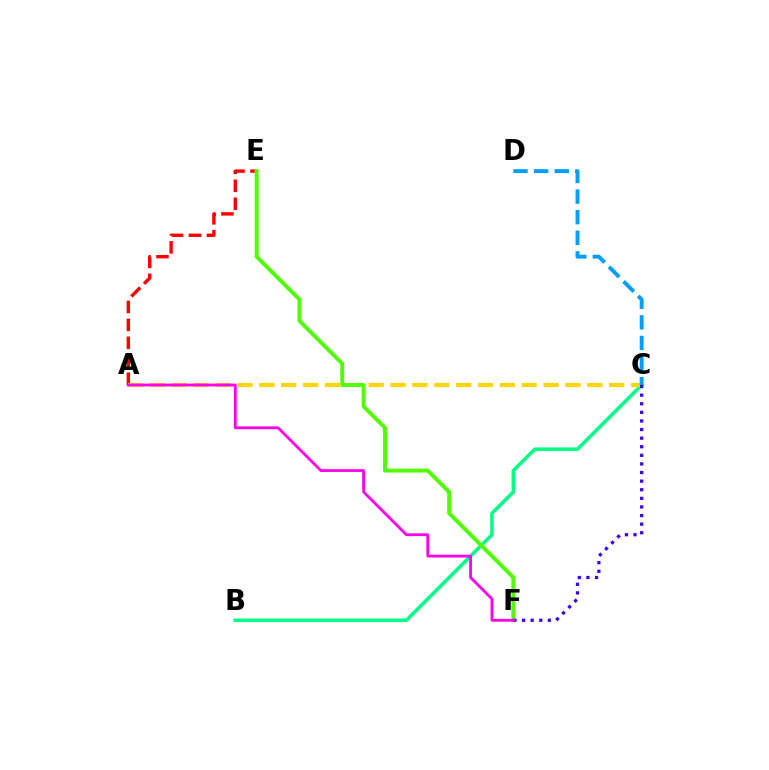{('B', 'C'): [{'color': '#00ff86', 'line_style': 'solid', 'thickness': 2.53}], ('A', 'E'): [{'color': '#ff0000', 'line_style': 'dashed', 'thickness': 2.44}], ('A', 'C'): [{'color': '#ffd500', 'line_style': 'dashed', 'thickness': 2.97}], ('E', 'F'): [{'color': '#4fff00', 'line_style': 'solid', 'thickness': 2.83}], ('C', 'F'): [{'color': '#3700ff', 'line_style': 'dotted', 'thickness': 2.34}], ('A', 'F'): [{'color': '#ff00ed', 'line_style': 'solid', 'thickness': 2.02}], ('C', 'D'): [{'color': '#009eff', 'line_style': 'dashed', 'thickness': 2.8}]}